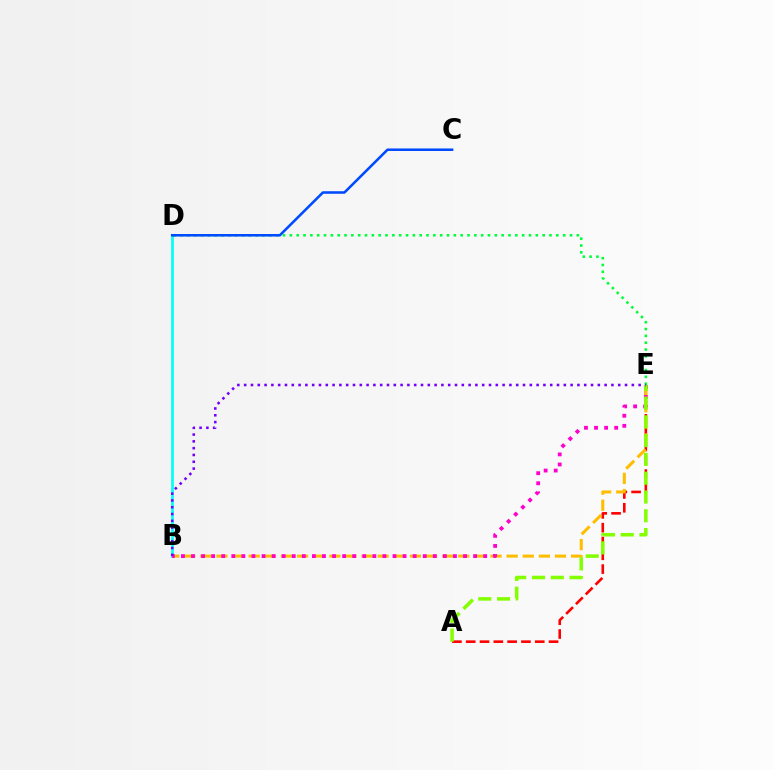{('B', 'D'): [{'color': '#00fff6', 'line_style': 'solid', 'thickness': 1.96}], ('D', 'E'): [{'color': '#00ff39', 'line_style': 'dotted', 'thickness': 1.86}], ('C', 'D'): [{'color': '#004bff', 'line_style': 'solid', 'thickness': 1.84}], ('A', 'E'): [{'color': '#ff0000', 'line_style': 'dashed', 'thickness': 1.88}, {'color': '#84ff00', 'line_style': 'dashed', 'thickness': 2.55}], ('B', 'E'): [{'color': '#ffbd00', 'line_style': 'dashed', 'thickness': 2.19}, {'color': '#ff00cf', 'line_style': 'dotted', 'thickness': 2.74}, {'color': '#7200ff', 'line_style': 'dotted', 'thickness': 1.85}]}